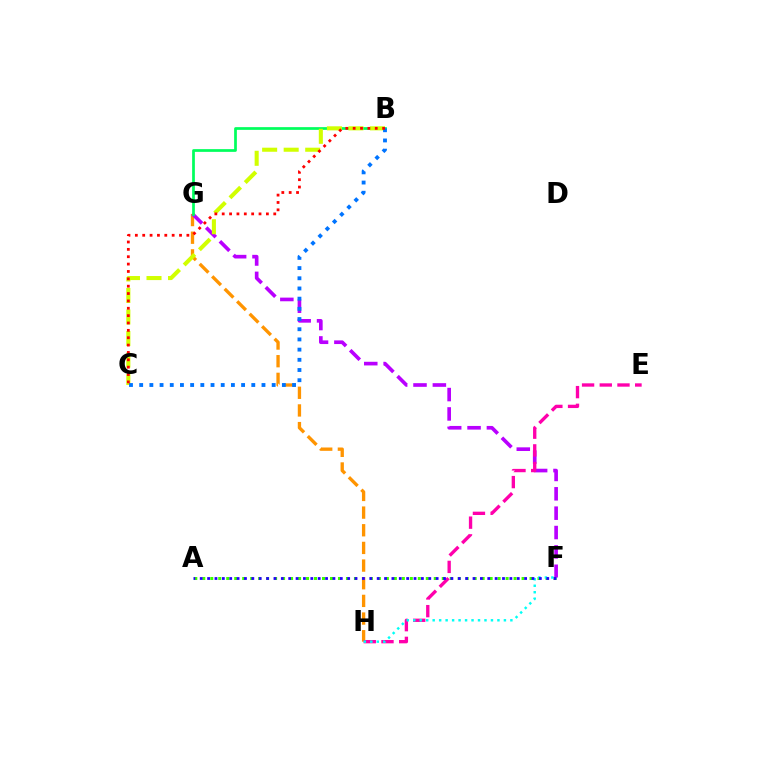{('A', 'F'): [{'color': '#3dff00', 'line_style': 'dotted', 'thickness': 2.17}, {'color': '#2500ff', 'line_style': 'dotted', 'thickness': 2.0}], ('G', 'H'): [{'color': '#ff9400', 'line_style': 'dashed', 'thickness': 2.4}], ('F', 'G'): [{'color': '#b900ff', 'line_style': 'dashed', 'thickness': 2.63}], ('B', 'G'): [{'color': '#00ff5c', 'line_style': 'solid', 'thickness': 1.96}], ('E', 'H'): [{'color': '#ff00ac', 'line_style': 'dashed', 'thickness': 2.4}], ('B', 'C'): [{'color': '#d1ff00', 'line_style': 'dashed', 'thickness': 2.93}, {'color': '#0074ff', 'line_style': 'dotted', 'thickness': 2.77}, {'color': '#ff0000', 'line_style': 'dotted', 'thickness': 2.0}], ('F', 'H'): [{'color': '#00fff6', 'line_style': 'dotted', 'thickness': 1.76}]}